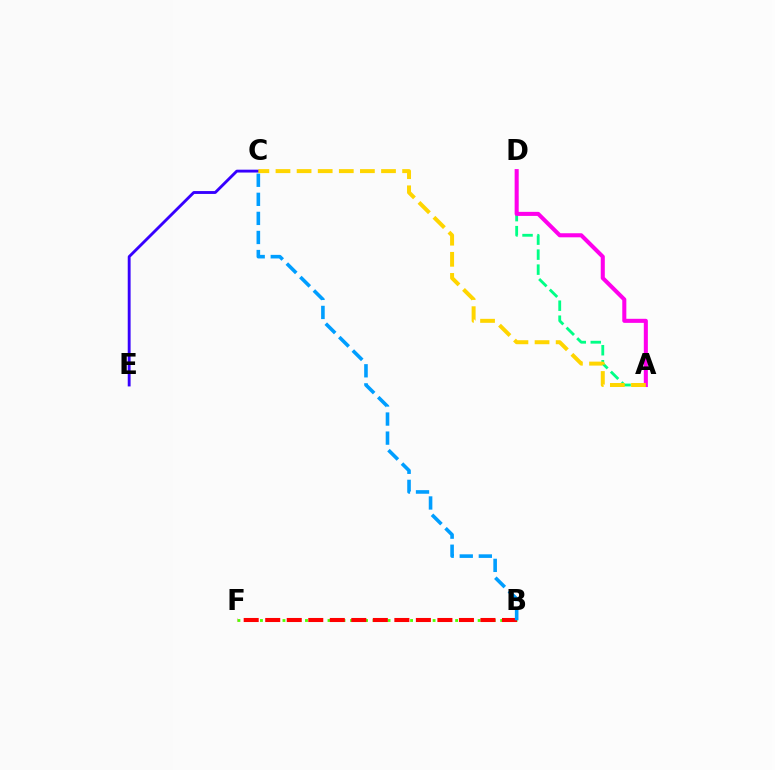{('C', 'E'): [{'color': '#3700ff', 'line_style': 'solid', 'thickness': 2.06}], ('A', 'D'): [{'color': '#00ff86', 'line_style': 'dashed', 'thickness': 2.04}, {'color': '#ff00ed', 'line_style': 'solid', 'thickness': 2.92}], ('B', 'F'): [{'color': '#4fff00', 'line_style': 'dotted', 'thickness': 2.04}, {'color': '#ff0000', 'line_style': 'dashed', 'thickness': 2.92}], ('B', 'C'): [{'color': '#009eff', 'line_style': 'dashed', 'thickness': 2.59}], ('A', 'C'): [{'color': '#ffd500', 'line_style': 'dashed', 'thickness': 2.87}]}